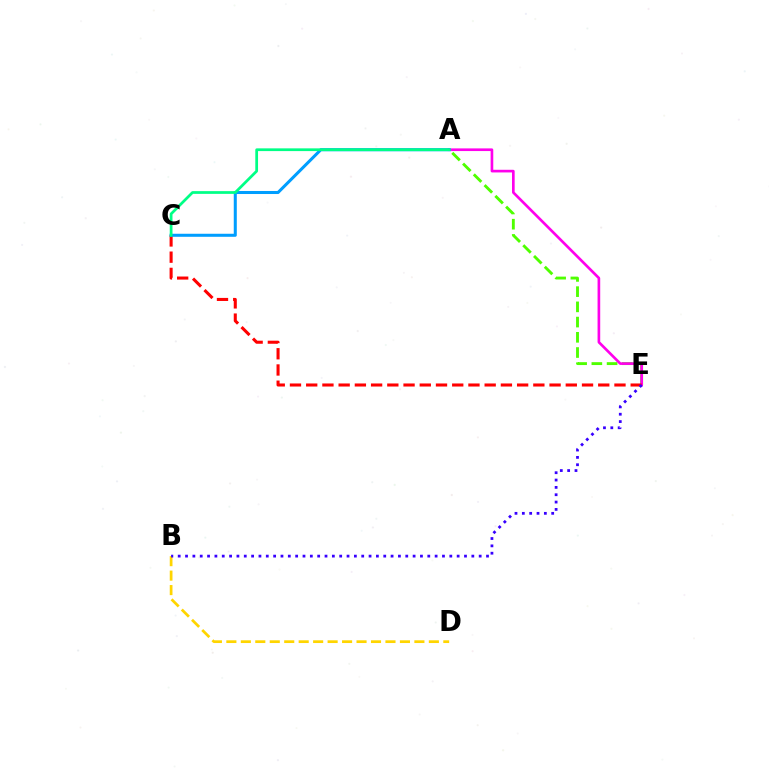{('A', 'E'): [{'color': '#4fff00', 'line_style': 'dashed', 'thickness': 2.07}, {'color': '#ff00ed', 'line_style': 'solid', 'thickness': 1.92}], ('B', 'D'): [{'color': '#ffd500', 'line_style': 'dashed', 'thickness': 1.96}], ('C', 'E'): [{'color': '#ff0000', 'line_style': 'dashed', 'thickness': 2.2}], ('B', 'E'): [{'color': '#3700ff', 'line_style': 'dotted', 'thickness': 1.99}], ('A', 'C'): [{'color': '#009eff', 'line_style': 'solid', 'thickness': 2.19}, {'color': '#00ff86', 'line_style': 'solid', 'thickness': 1.98}]}